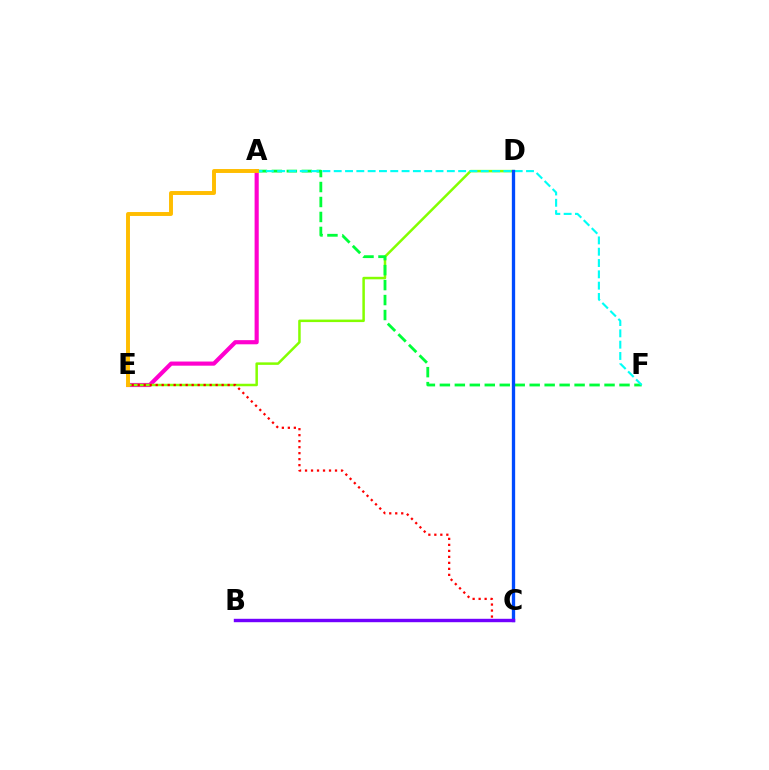{('A', 'E'): [{'color': '#ff00cf', 'line_style': 'solid', 'thickness': 2.99}, {'color': '#ffbd00', 'line_style': 'solid', 'thickness': 2.83}], ('D', 'E'): [{'color': '#84ff00', 'line_style': 'solid', 'thickness': 1.8}], ('A', 'F'): [{'color': '#00ff39', 'line_style': 'dashed', 'thickness': 2.03}, {'color': '#00fff6', 'line_style': 'dashed', 'thickness': 1.54}], ('C', 'D'): [{'color': '#004bff', 'line_style': 'solid', 'thickness': 2.38}], ('C', 'E'): [{'color': '#ff0000', 'line_style': 'dotted', 'thickness': 1.63}], ('B', 'C'): [{'color': '#7200ff', 'line_style': 'solid', 'thickness': 2.45}]}